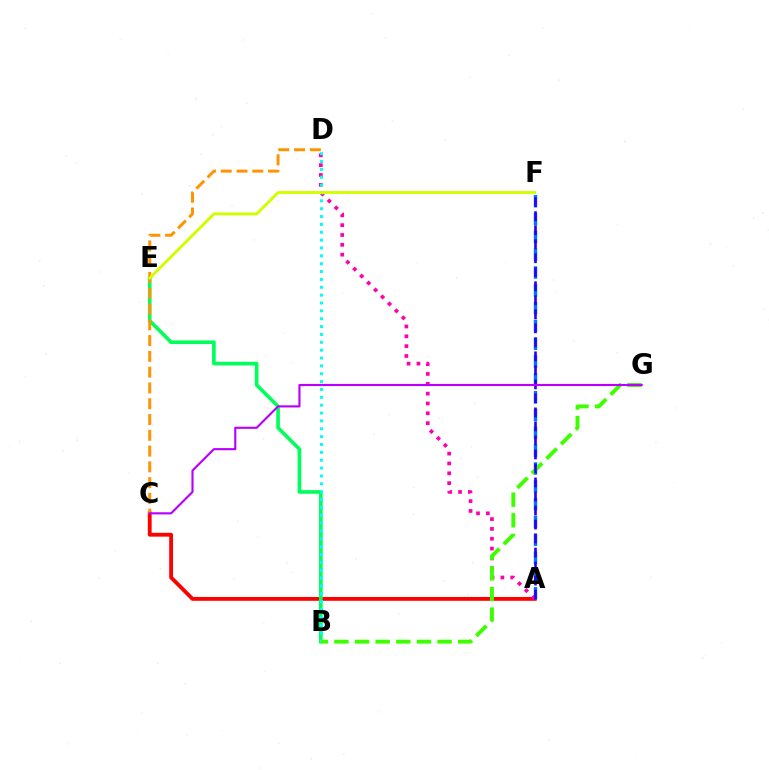{('A', 'C'): [{'color': '#ff0000', 'line_style': 'solid', 'thickness': 2.76}], ('B', 'E'): [{'color': '#00ff5c', 'line_style': 'solid', 'thickness': 2.63}], ('A', 'F'): [{'color': '#0074ff', 'line_style': 'dashed', 'thickness': 2.42}, {'color': '#2500ff', 'line_style': 'dashed', 'thickness': 1.9}], ('A', 'D'): [{'color': '#ff00ac', 'line_style': 'dotted', 'thickness': 2.67}], ('B', 'D'): [{'color': '#00fff6', 'line_style': 'dotted', 'thickness': 2.14}], ('B', 'G'): [{'color': '#3dff00', 'line_style': 'dashed', 'thickness': 2.8}], ('C', 'D'): [{'color': '#ff9400', 'line_style': 'dashed', 'thickness': 2.14}], ('C', 'G'): [{'color': '#b900ff', 'line_style': 'solid', 'thickness': 1.54}], ('E', 'F'): [{'color': '#d1ff00', 'line_style': 'solid', 'thickness': 2.1}]}